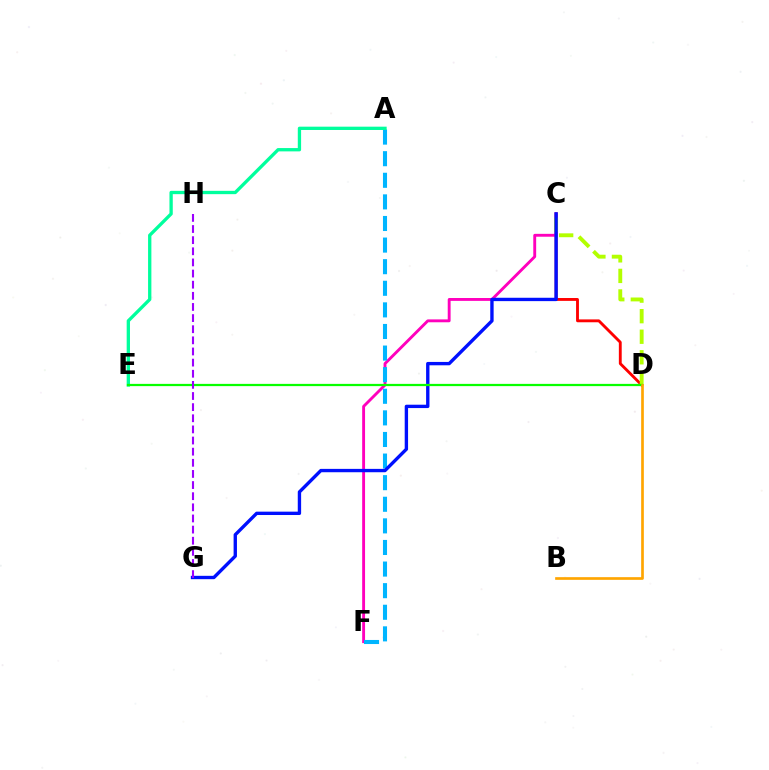{('C', 'D'): [{'color': '#ff0000', 'line_style': 'solid', 'thickness': 2.06}, {'color': '#b3ff00', 'line_style': 'dashed', 'thickness': 2.79}], ('C', 'F'): [{'color': '#ff00bd', 'line_style': 'solid', 'thickness': 2.07}], ('A', 'F'): [{'color': '#00b5ff', 'line_style': 'dashed', 'thickness': 2.93}], ('A', 'E'): [{'color': '#00ff9d', 'line_style': 'solid', 'thickness': 2.38}], ('C', 'G'): [{'color': '#0010ff', 'line_style': 'solid', 'thickness': 2.42}], ('D', 'E'): [{'color': '#08ff00', 'line_style': 'solid', 'thickness': 1.61}], ('B', 'D'): [{'color': '#ffa500', 'line_style': 'solid', 'thickness': 1.93}], ('G', 'H'): [{'color': '#9b00ff', 'line_style': 'dashed', 'thickness': 1.51}]}